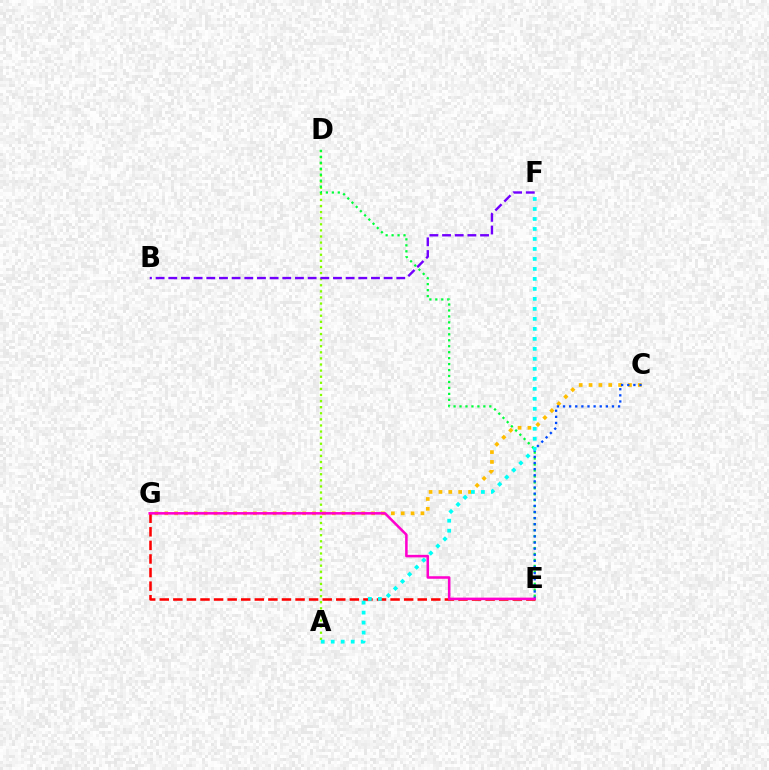{('E', 'G'): [{'color': '#ff0000', 'line_style': 'dashed', 'thickness': 1.84}, {'color': '#ff00cf', 'line_style': 'solid', 'thickness': 1.83}], ('A', 'D'): [{'color': '#84ff00', 'line_style': 'dotted', 'thickness': 1.66}], ('D', 'E'): [{'color': '#00ff39', 'line_style': 'dotted', 'thickness': 1.62}], ('B', 'F'): [{'color': '#7200ff', 'line_style': 'dashed', 'thickness': 1.72}], ('C', 'G'): [{'color': '#ffbd00', 'line_style': 'dotted', 'thickness': 2.68}], ('C', 'E'): [{'color': '#004bff', 'line_style': 'dotted', 'thickness': 1.66}], ('A', 'F'): [{'color': '#00fff6', 'line_style': 'dotted', 'thickness': 2.71}]}